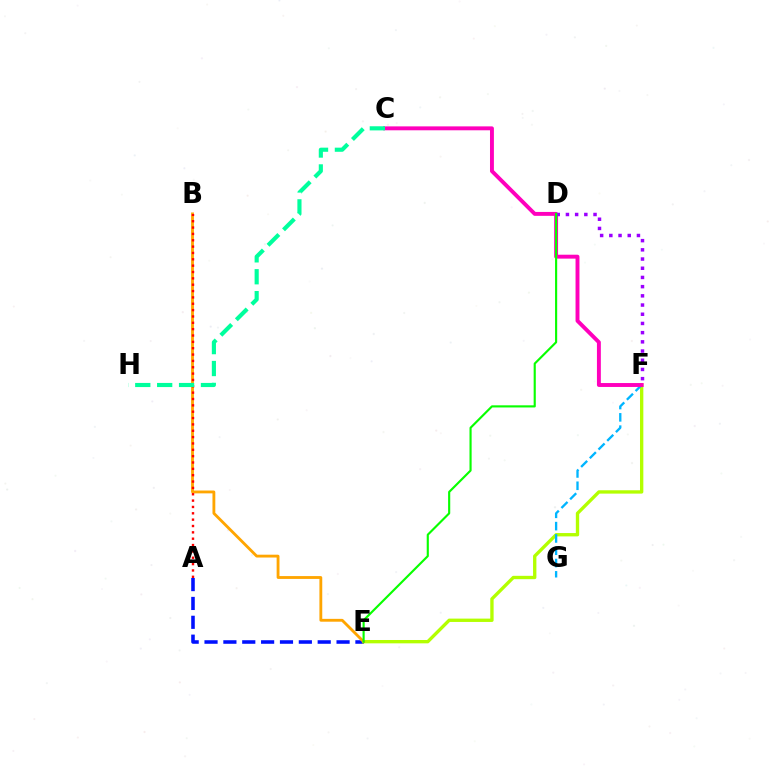{('A', 'E'): [{'color': '#0010ff', 'line_style': 'dashed', 'thickness': 2.56}], ('E', 'F'): [{'color': '#b3ff00', 'line_style': 'solid', 'thickness': 2.41}], ('F', 'G'): [{'color': '#00b5ff', 'line_style': 'dashed', 'thickness': 1.67}], ('B', 'E'): [{'color': '#ffa500', 'line_style': 'solid', 'thickness': 2.04}], ('A', 'B'): [{'color': '#ff0000', 'line_style': 'dotted', 'thickness': 1.73}], ('C', 'F'): [{'color': '#ff00bd', 'line_style': 'solid', 'thickness': 2.82}], ('D', 'F'): [{'color': '#9b00ff', 'line_style': 'dotted', 'thickness': 2.5}], ('D', 'E'): [{'color': '#08ff00', 'line_style': 'solid', 'thickness': 1.54}], ('C', 'H'): [{'color': '#00ff9d', 'line_style': 'dashed', 'thickness': 2.97}]}